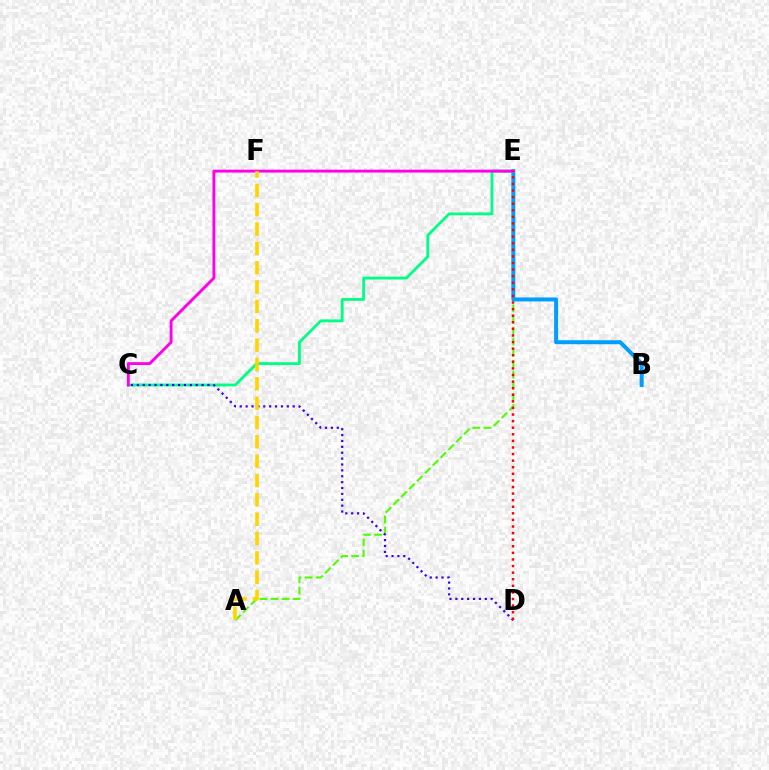{('A', 'E'): [{'color': '#4fff00', 'line_style': 'dashed', 'thickness': 1.5}], ('B', 'E'): [{'color': '#009eff', 'line_style': 'solid', 'thickness': 2.86}], ('C', 'E'): [{'color': '#00ff86', 'line_style': 'solid', 'thickness': 2.04}, {'color': '#ff00ed', 'line_style': 'solid', 'thickness': 2.09}], ('C', 'D'): [{'color': '#3700ff', 'line_style': 'dotted', 'thickness': 1.6}], ('A', 'F'): [{'color': '#ffd500', 'line_style': 'dashed', 'thickness': 2.63}], ('D', 'E'): [{'color': '#ff0000', 'line_style': 'dotted', 'thickness': 1.79}]}